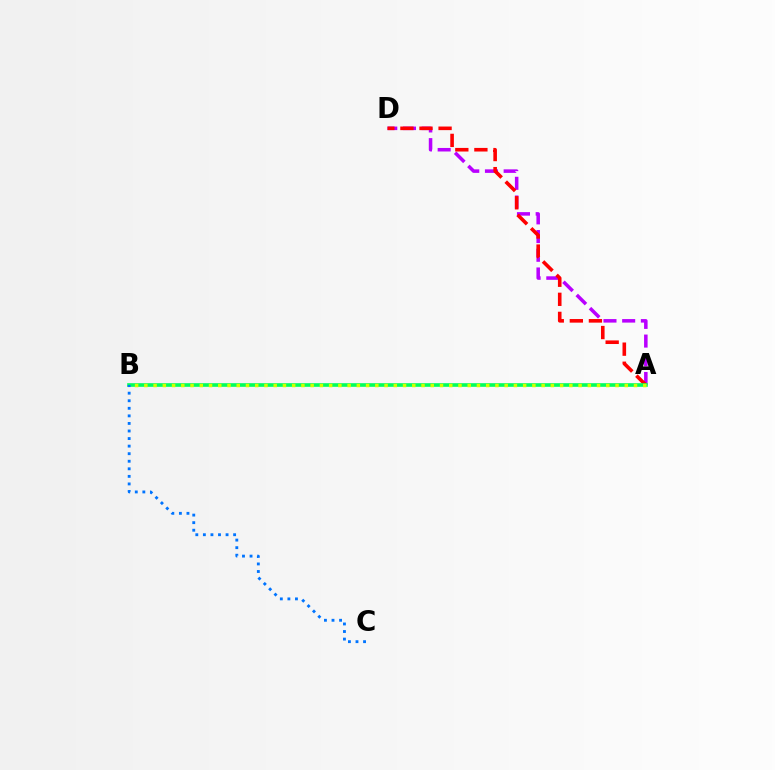{('A', 'D'): [{'color': '#b900ff', 'line_style': 'dashed', 'thickness': 2.54}, {'color': '#ff0000', 'line_style': 'dashed', 'thickness': 2.59}], ('A', 'B'): [{'color': '#00ff5c', 'line_style': 'solid', 'thickness': 2.62}, {'color': '#d1ff00', 'line_style': 'dotted', 'thickness': 2.51}], ('B', 'C'): [{'color': '#0074ff', 'line_style': 'dotted', 'thickness': 2.05}]}